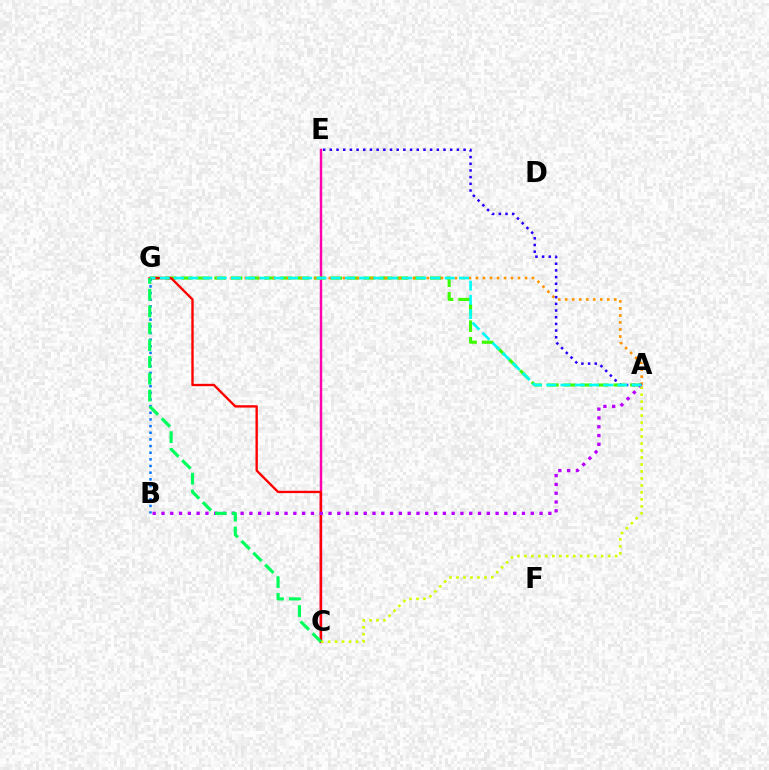{('C', 'E'): [{'color': '#ff00ac', 'line_style': 'solid', 'thickness': 1.75}], ('A', 'G'): [{'color': '#3dff00', 'line_style': 'dashed', 'thickness': 2.25}, {'color': '#ff9400', 'line_style': 'dotted', 'thickness': 1.9}, {'color': '#00fff6', 'line_style': 'dashed', 'thickness': 1.94}], ('C', 'G'): [{'color': '#ff0000', 'line_style': 'solid', 'thickness': 1.71}, {'color': '#00ff5c', 'line_style': 'dashed', 'thickness': 2.28}], ('A', 'E'): [{'color': '#2500ff', 'line_style': 'dotted', 'thickness': 1.82}], ('A', 'B'): [{'color': '#b900ff', 'line_style': 'dotted', 'thickness': 2.39}], ('A', 'C'): [{'color': '#d1ff00', 'line_style': 'dotted', 'thickness': 1.9}], ('B', 'G'): [{'color': '#0074ff', 'line_style': 'dotted', 'thickness': 1.81}]}